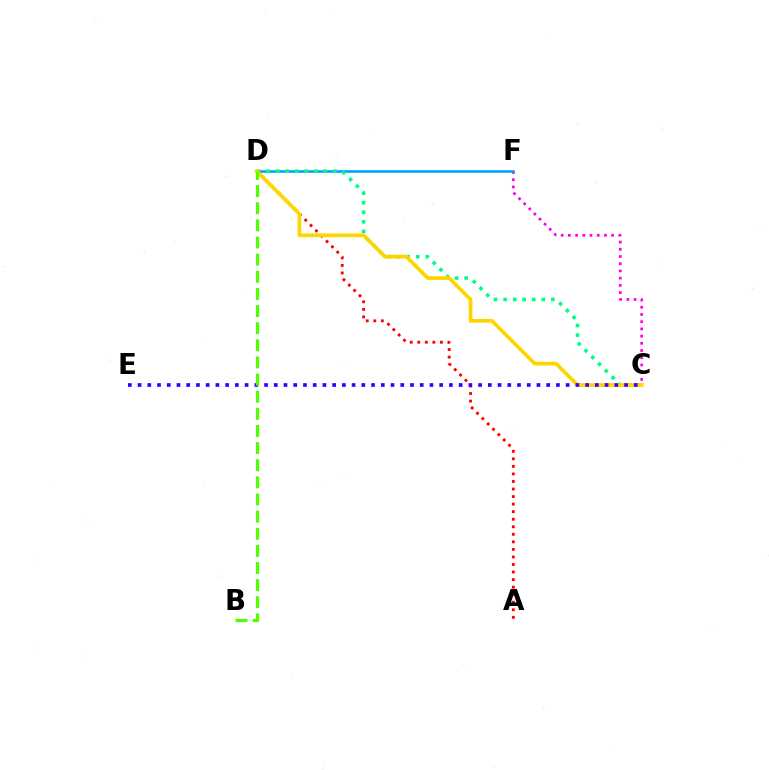{('C', 'F'): [{'color': '#ff00ed', 'line_style': 'dotted', 'thickness': 1.96}], ('D', 'F'): [{'color': '#009eff', 'line_style': 'solid', 'thickness': 1.83}], ('C', 'D'): [{'color': '#00ff86', 'line_style': 'dotted', 'thickness': 2.6}, {'color': '#ffd500', 'line_style': 'solid', 'thickness': 2.68}], ('A', 'D'): [{'color': '#ff0000', 'line_style': 'dotted', 'thickness': 2.05}], ('C', 'E'): [{'color': '#3700ff', 'line_style': 'dotted', 'thickness': 2.64}], ('B', 'D'): [{'color': '#4fff00', 'line_style': 'dashed', 'thickness': 2.33}]}